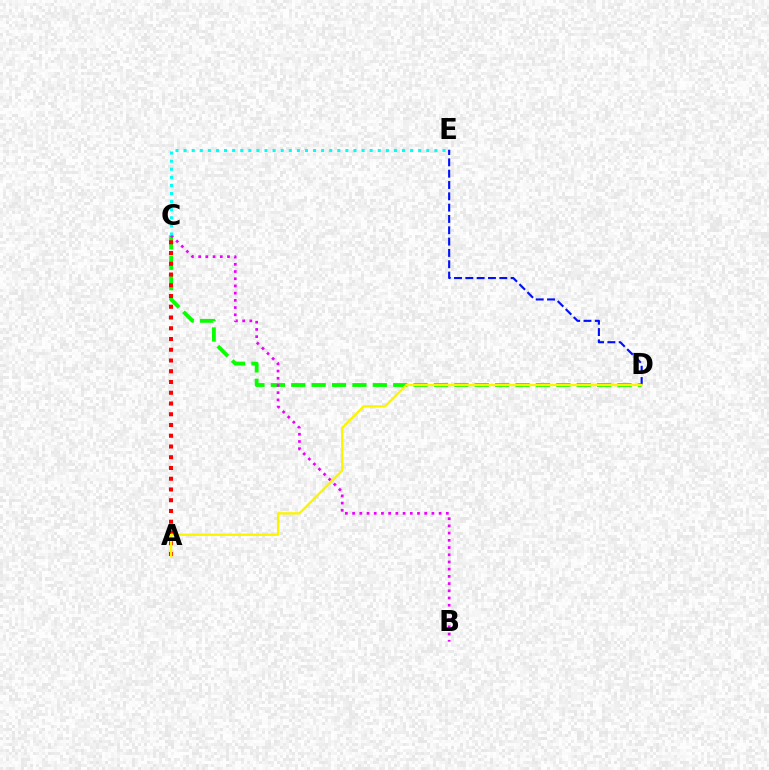{('C', 'D'): [{'color': '#08ff00', 'line_style': 'dashed', 'thickness': 2.77}], ('D', 'E'): [{'color': '#0010ff', 'line_style': 'dashed', 'thickness': 1.54}], ('A', 'C'): [{'color': '#ff0000', 'line_style': 'dotted', 'thickness': 2.92}], ('B', 'C'): [{'color': '#ee00ff', 'line_style': 'dotted', 'thickness': 1.96}], ('A', 'D'): [{'color': '#fcf500', 'line_style': 'solid', 'thickness': 1.67}], ('C', 'E'): [{'color': '#00fff6', 'line_style': 'dotted', 'thickness': 2.2}]}